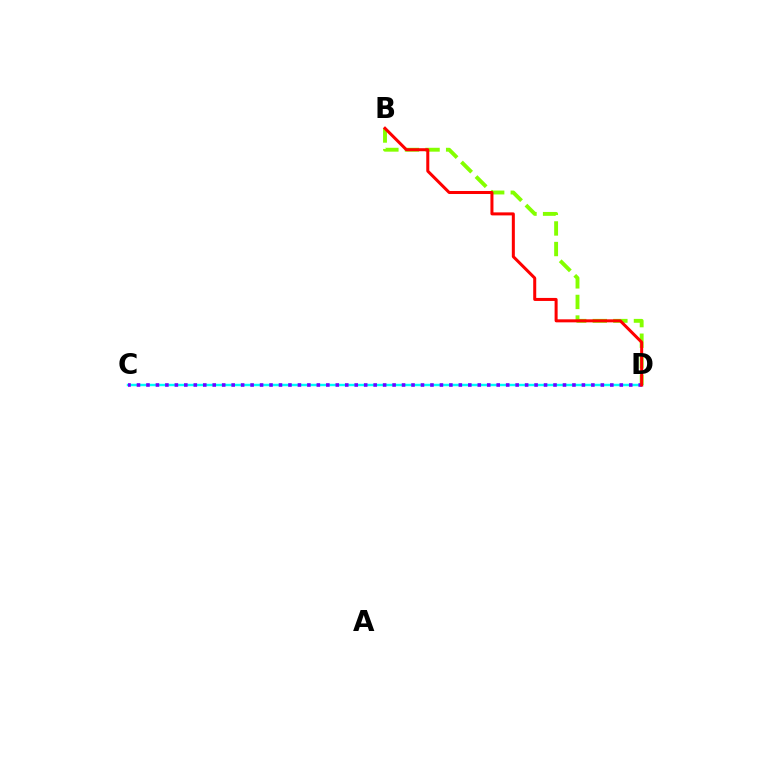{('B', 'D'): [{'color': '#84ff00', 'line_style': 'dashed', 'thickness': 2.8}, {'color': '#ff0000', 'line_style': 'solid', 'thickness': 2.17}], ('C', 'D'): [{'color': '#00fff6', 'line_style': 'solid', 'thickness': 1.75}, {'color': '#7200ff', 'line_style': 'dotted', 'thickness': 2.57}]}